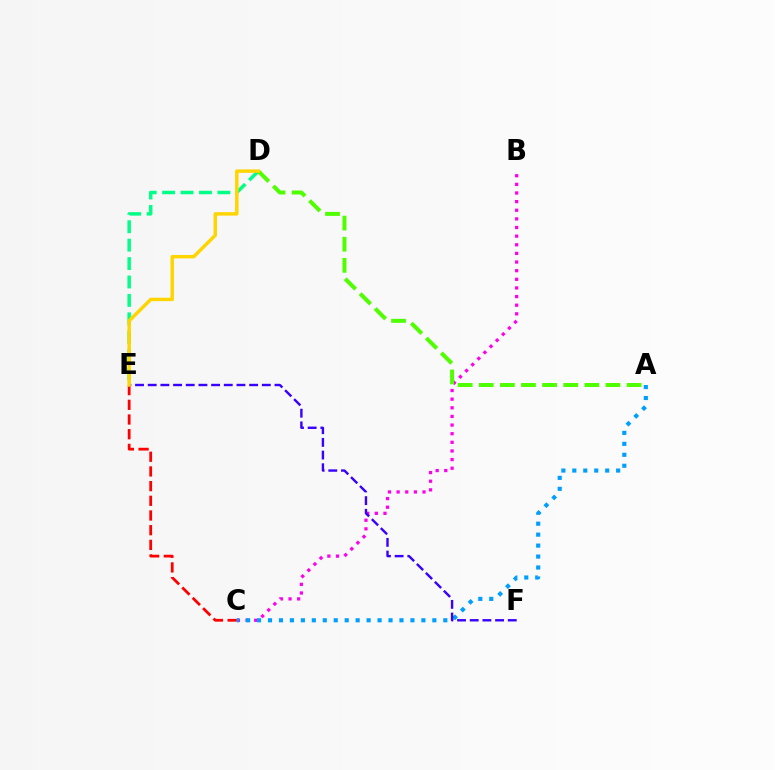{('B', 'C'): [{'color': '#ff00ed', 'line_style': 'dotted', 'thickness': 2.35}], ('C', 'E'): [{'color': '#ff0000', 'line_style': 'dashed', 'thickness': 2.0}], ('D', 'E'): [{'color': '#00ff86', 'line_style': 'dashed', 'thickness': 2.5}, {'color': '#ffd500', 'line_style': 'solid', 'thickness': 2.48}], ('A', 'C'): [{'color': '#009eff', 'line_style': 'dotted', 'thickness': 2.98}], ('E', 'F'): [{'color': '#3700ff', 'line_style': 'dashed', 'thickness': 1.72}], ('A', 'D'): [{'color': '#4fff00', 'line_style': 'dashed', 'thickness': 2.87}]}